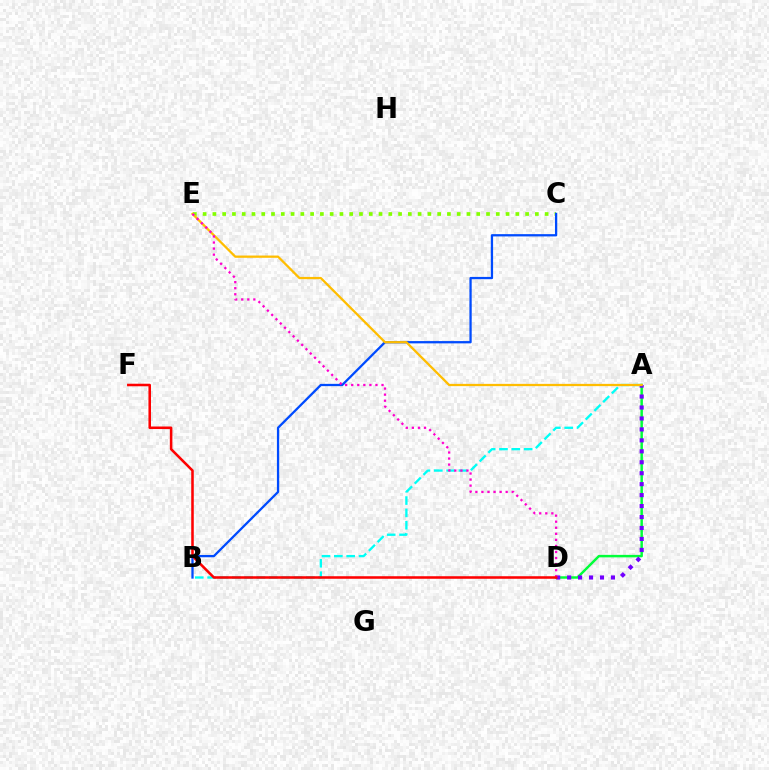{('A', 'B'): [{'color': '#00fff6', 'line_style': 'dashed', 'thickness': 1.68}], ('A', 'D'): [{'color': '#00ff39', 'line_style': 'solid', 'thickness': 1.79}, {'color': '#7200ff', 'line_style': 'dotted', 'thickness': 2.98}], ('C', 'E'): [{'color': '#84ff00', 'line_style': 'dotted', 'thickness': 2.66}], ('B', 'C'): [{'color': '#004bff', 'line_style': 'solid', 'thickness': 1.64}], ('A', 'E'): [{'color': '#ffbd00', 'line_style': 'solid', 'thickness': 1.63}], ('D', 'E'): [{'color': '#ff00cf', 'line_style': 'dotted', 'thickness': 1.65}], ('D', 'F'): [{'color': '#ff0000', 'line_style': 'solid', 'thickness': 1.84}]}